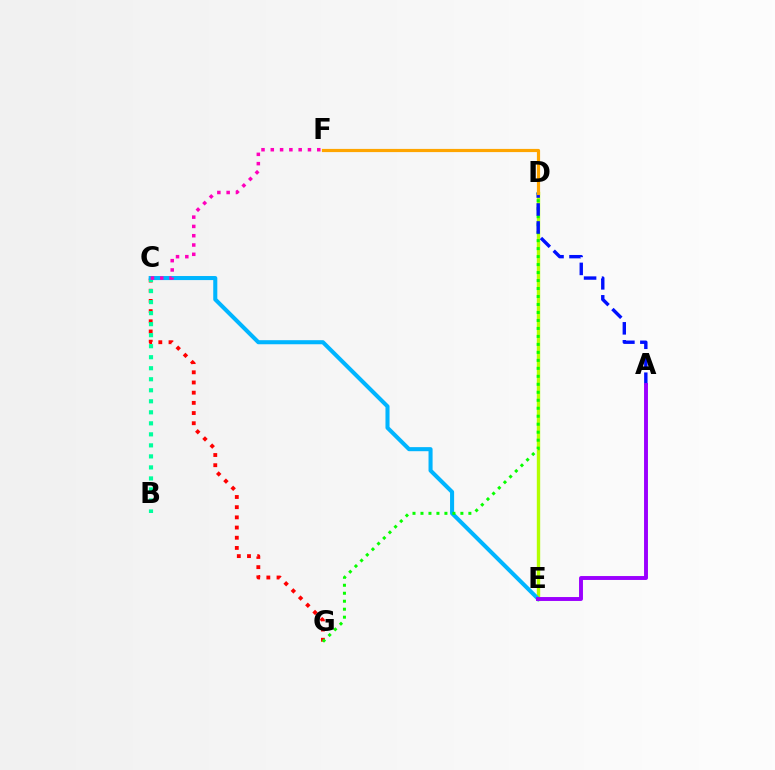{('D', 'E'): [{'color': '#b3ff00', 'line_style': 'solid', 'thickness': 2.43}], ('C', 'G'): [{'color': '#ff0000', 'line_style': 'dotted', 'thickness': 2.77}], ('B', 'C'): [{'color': '#00ff9d', 'line_style': 'dotted', 'thickness': 2.99}], ('C', 'E'): [{'color': '#00b5ff', 'line_style': 'solid', 'thickness': 2.93}], ('D', 'G'): [{'color': '#08ff00', 'line_style': 'dotted', 'thickness': 2.17}], ('C', 'F'): [{'color': '#ff00bd', 'line_style': 'dotted', 'thickness': 2.53}], ('A', 'D'): [{'color': '#0010ff', 'line_style': 'dashed', 'thickness': 2.44}], ('D', 'F'): [{'color': '#ffa500', 'line_style': 'solid', 'thickness': 2.29}], ('A', 'E'): [{'color': '#9b00ff', 'line_style': 'solid', 'thickness': 2.82}]}